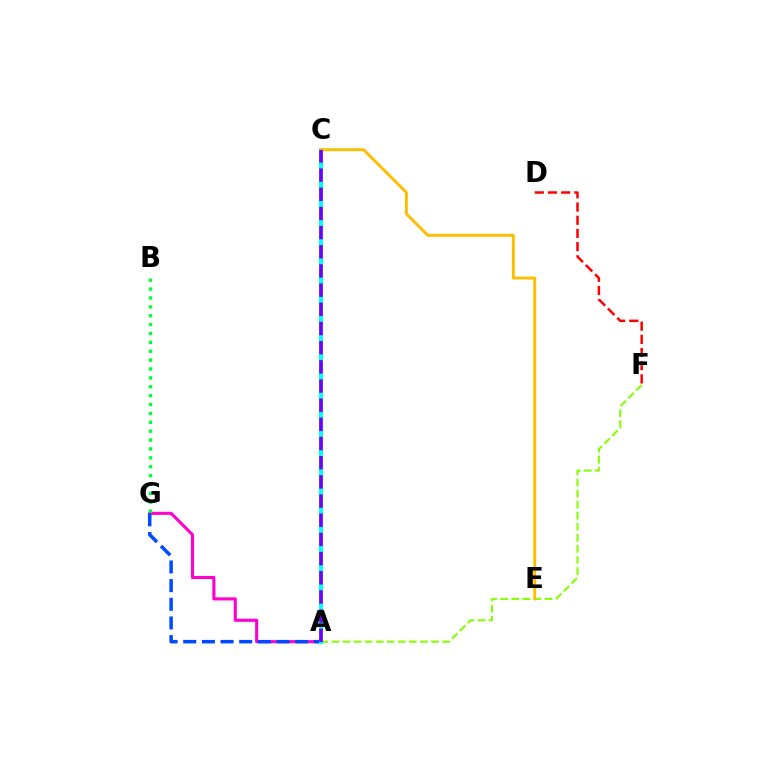{('A', 'F'): [{'color': '#84ff00', 'line_style': 'dashed', 'thickness': 1.5}], ('A', 'G'): [{'color': '#ff00cf', 'line_style': 'solid', 'thickness': 2.22}, {'color': '#004bff', 'line_style': 'dashed', 'thickness': 2.54}], ('B', 'G'): [{'color': '#00ff39', 'line_style': 'dotted', 'thickness': 2.41}], ('A', 'C'): [{'color': '#00fff6', 'line_style': 'solid', 'thickness': 2.92}, {'color': '#7200ff', 'line_style': 'dashed', 'thickness': 2.61}], ('C', 'E'): [{'color': '#ffbd00', 'line_style': 'solid', 'thickness': 2.09}], ('D', 'F'): [{'color': '#ff0000', 'line_style': 'dashed', 'thickness': 1.79}]}